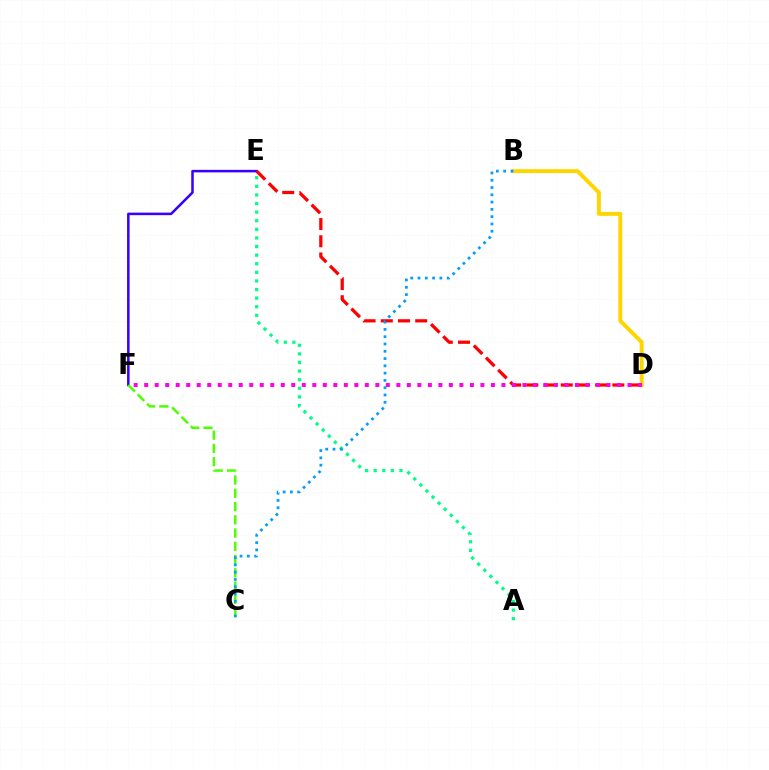{('E', 'F'): [{'color': '#3700ff', 'line_style': 'solid', 'thickness': 1.82}], ('A', 'E'): [{'color': '#00ff86', 'line_style': 'dotted', 'thickness': 2.34}], ('D', 'E'): [{'color': '#ff0000', 'line_style': 'dashed', 'thickness': 2.34}], ('C', 'F'): [{'color': '#4fff00', 'line_style': 'dashed', 'thickness': 1.8}], ('B', 'D'): [{'color': '#ffd500', 'line_style': 'solid', 'thickness': 2.83}], ('D', 'F'): [{'color': '#ff00ed', 'line_style': 'dotted', 'thickness': 2.85}], ('B', 'C'): [{'color': '#009eff', 'line_style': 'dotted', 'thickness': 1.98}]}